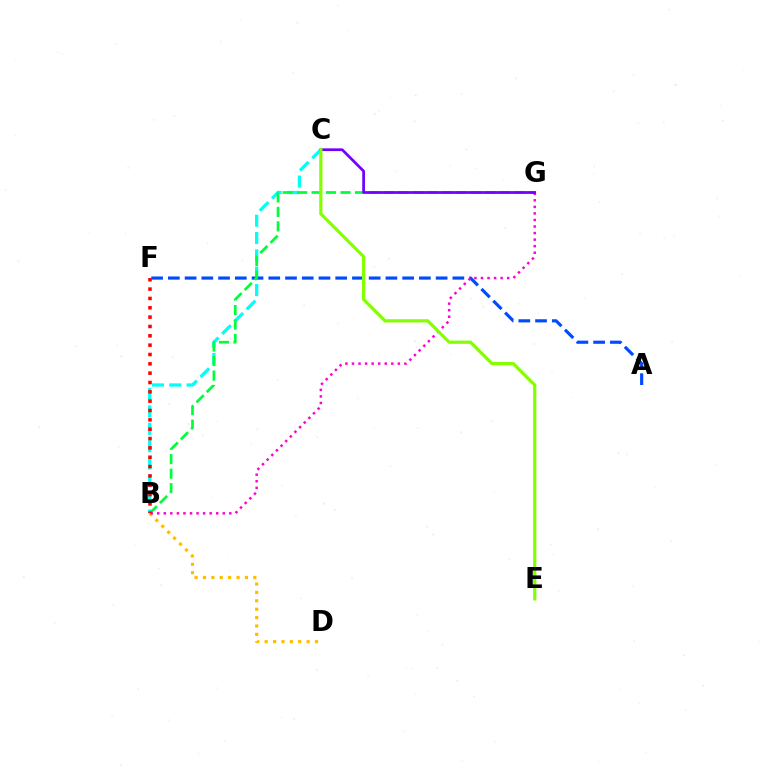{('B', 'D'): [{'color': '#ffbd00', 'line_style': 'dotted', 'thickness': 2.28}], ('B', 'C'): [{'color': '#00fff6', 'line_style': 'dashed', 'thickness': 2.36}], ('A', 'F'): [{'color': '#004bff', 'line_style': 'dashed', 'thickness': 2.27}], ('B', 'G'): [{'color': '#00ff39', 'line_style': 'dashed', 'thickness': 1.97}, {'color': '#ff00cf', 'line_style': 'dotted', 'thickness': 1.78}], ('C', 'G'): [{'color': '#7200ff', 'line_style': 'solid', 'thickness': 1.97}], ('C', 'E'): [{'color': '#84ff00', 'line_style': 'solid', 'thickness': 2.32}], ('B', 'F'): [{'color': '#ff0000', 'line_style': 'dotted', 'thickness': 2.54}]}